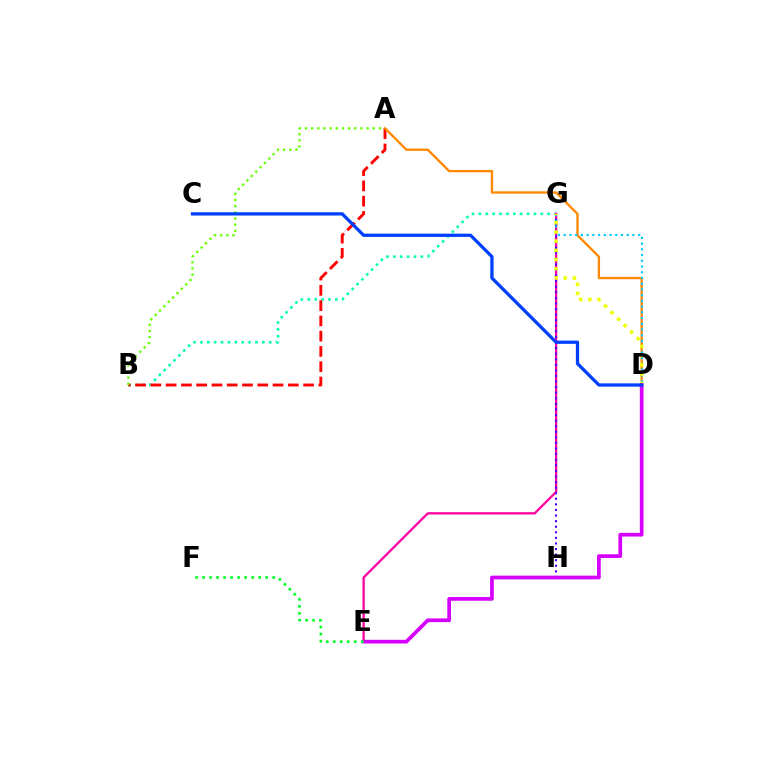{('B', 'G'): [{'color': '#00ffaf', 'line_style': 'dotted', 'thickness': 1.87}], ('A', 'B'): [{'color': '#ff0000', 'line_style': 'dashed', 'thickness': 2.07}, {'color': '#66ff00', 'line_style': 'dotted', 'thickness': 1.68}], ('E', 'G'): [{'color': '#ff00a0', 'line_style': 'solid', 'thickness': 1.64}], ('A', 'D'): [{'color': '#ff8800', 'line_style': 'solid', 'thickness': 1.67}], ('G', 'H'): [{'color': '#4f00ff', 'line_style': 'dotted', 'thickness': 1.52}], ('D', 'G'): [{'color': '#00c7ff', 'line_style': 'dotted', 'thickness': 1.56}, {'color': '#eeff00', 'line_style': 'dotted', 'thickness': 2.5}], ('D', 'E'): [{'color': '#d600ff', 'line_style': 'solid', 'thickness': 2.67}], ('E', 'F'): [{'color': '#00ff27', 'line_style': 'dotted', 'thickness': 1.91}], ('C', 'D'): [{'color': '#003fff', 'line_style': 'solid', 'thickness': 2.35}]}